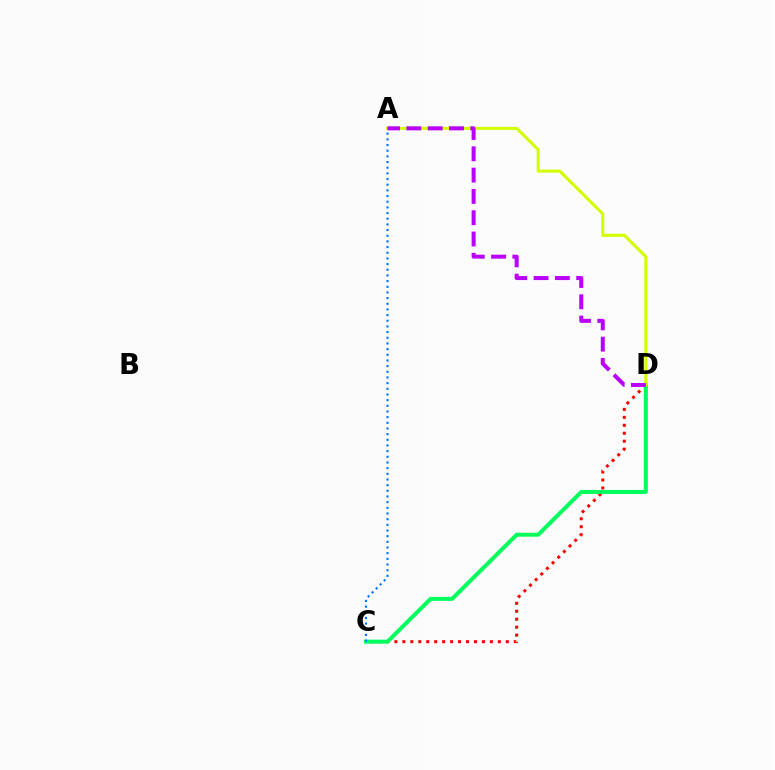{('C', 'D'): [{'color': '#ff0000', 'line_style': 'dotted', 'thickness': 2.16}, {'color': '#00ff5c', 'line_style': 'solid', 'thickness': 2.88}], ('A', 'C'): [{'color': '#0074ff', 'line_style': 'dotted', 'thickness': 1.54}], ('A', 'D'): [{'color': '#d1ff00', 'line_style': 'solid', 'thickness': 2.19}, {'color': '#b900ff', 'line_style': 'dashed', 'thickness': 2.89}]}